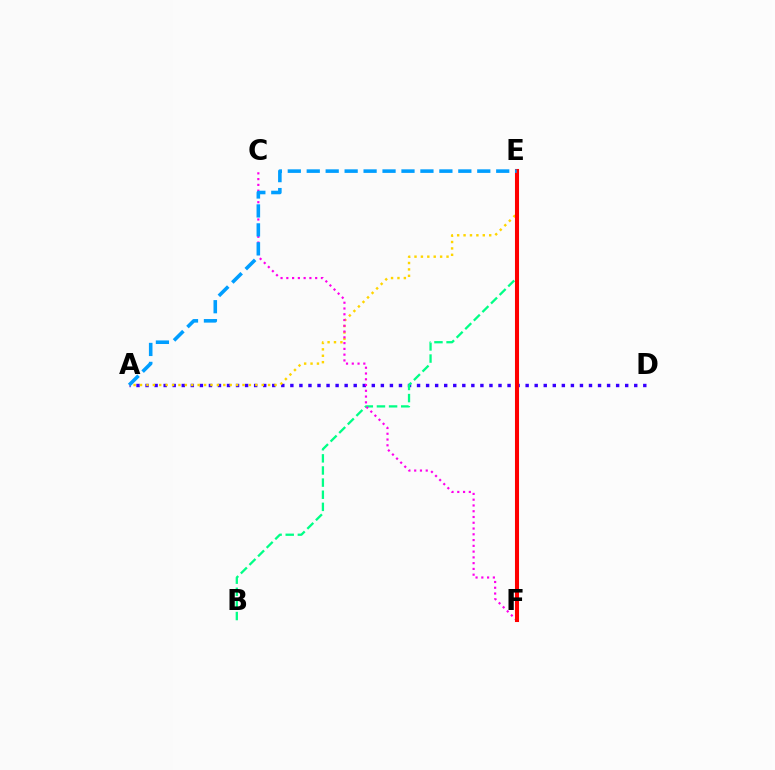{('A', 'D'): [{'color': '#3700ff', 'line_style': 'dotted', 'thickness': 2.46}], ('A', 'E'): [{'color': '#ffd500', 'line_style': 'dotted', 'thickness': 1.74}, {'color': '#009eff', 'line_style': 'dashed', 'thickness': 2.57}], ('B', 'E'): [{'color': '#00ff86', 'line_style': 'dashed', 'thickness': 1.65}], ('E', 'F'): [{'color': '#4fff00', 'line_style': 'solid', 'thickness': 1.87}, {'color': '#ff0000', 'line_style': 'solid', 'thickness': 2.92}], ('C', 'F'): [{'color': '#ff00ed', 'line_style': 'dotted', 'thickness': 1.57}]}